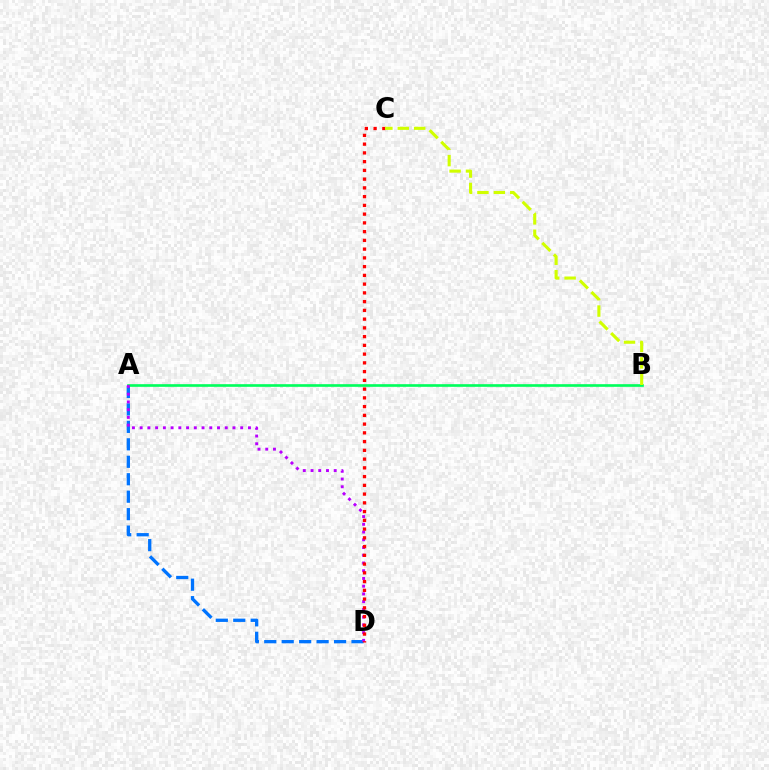{('A', 'D'): [{'color': '#0074ff', 'line_style': 'dashed', 'thickness': 2.37}, {'color': '#b900ff', 'line_style': 'dotted', 'thickness': 2.1}], ('A', 'B'): [{'color': '#00ff5c', 'line_style': 'solid', 'thickness': 1.91}], ('C', 'D'): [{'color': '#ff0000', 'line_style': 'dotted', 'thickness': 2.38}], ('B', 'C'): [{'color': '#d1ff00', 'line_style': 'dashed', 'thickness': 2.23}]}